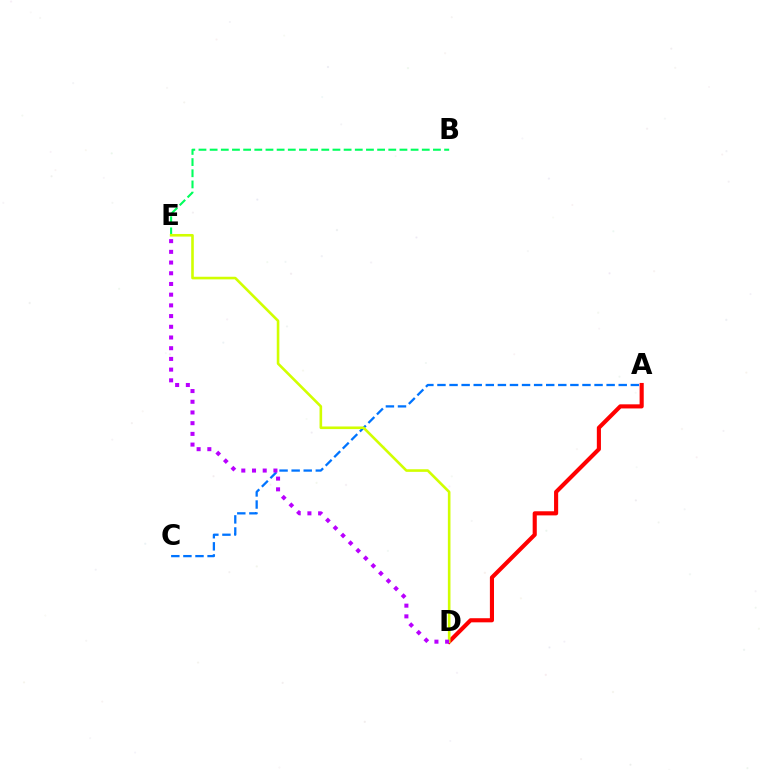{('A', 'C'): [{'color': '#0074ff', 'line_style': 'dashed', 'thickness': 1.64}], ('A', 'D'): [{'color': '#ff0000', 'line_style': 'solid', 'thickness': 2.96}], ('B', 'E'): [{'color': '#00ff5c', 'line_style': 'dashed', 'thickness': 1.52}], ('D', 'E'): [{'color': '#d1ff00', 'line_style': 'solid', 'thickness': 1.88}, {'color': '#b900ff', 'line_style': 'dotted', 'thickness': 2.91}]}